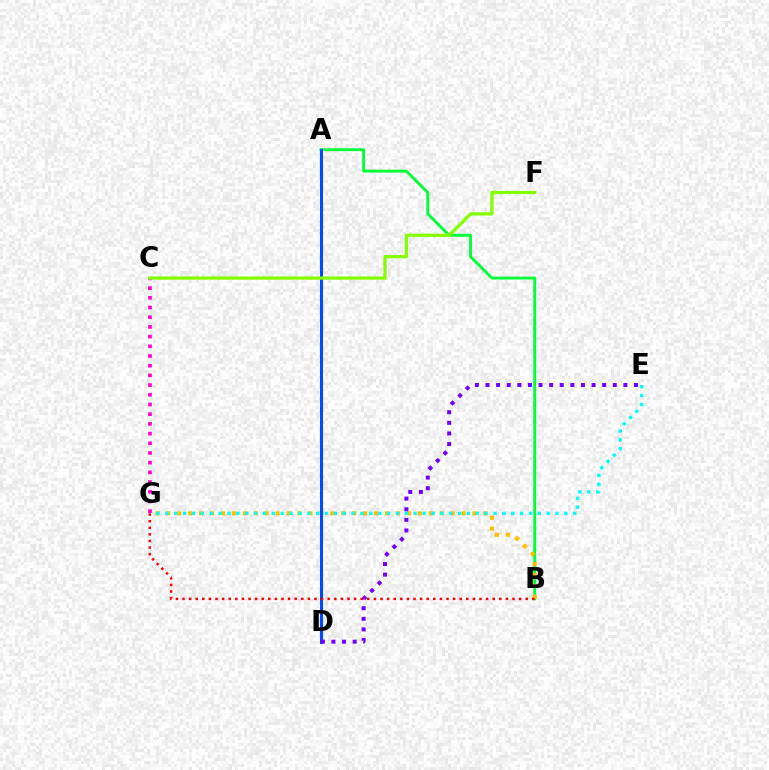{('A', 'B'): [{'color': '#00ff39', 'line_style': 'solid', 'thickness': 2.06}], ('B', 'G'): [{'color': '#ffbd00', 'line_style': 'dotted', 'thickness': 2.97}, {'color': '#ff0000', 'line_style': 'dotted', 'thickness': 1.79}], ('A', 'D'): [{'color': '#004bff', 'line_style': 'solid', 'thickness': 2.2}], ('E', 'G'): [{'color': '#00fff6', 'line_style': 'dotted', 'thickness': 2.41}], ('C', 'G'): [{'color': '#ff00cf', 'line_style': 'dotted', 'thickness': 2.63}], ('C', 'F'): [{'color': '#84ff00', 'line_style': 'solid', 'thickness': 2.34}], ('D', 'E'): [{'color': '#7200ff', 'line_style': 'dotted', 'thickness': 2.88}]}